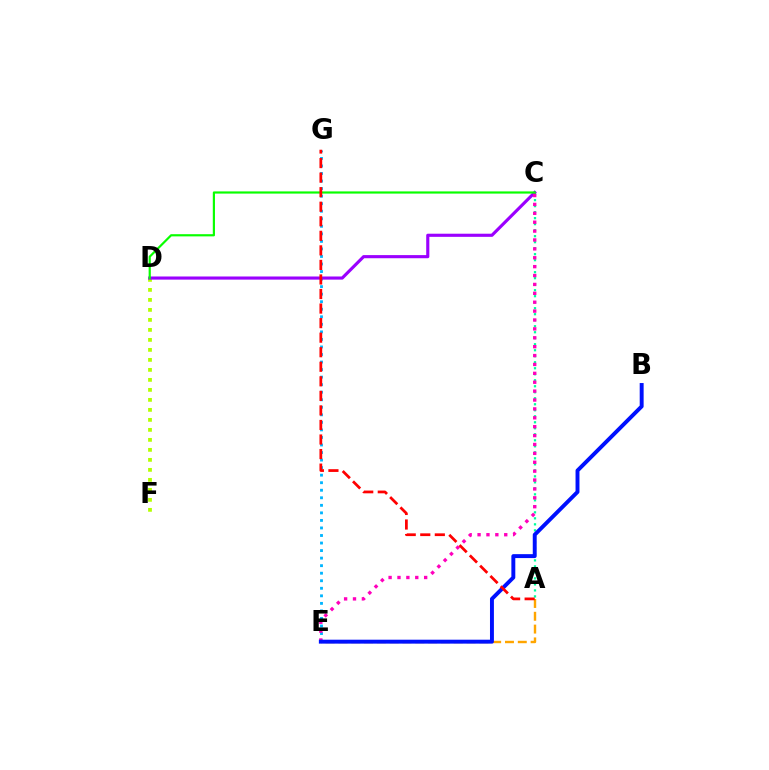{('D', 'F'): [{'color': '#b3ff00', 'line_style': 'dotted', 'thickness': 2.72}], ('A', 'C'): [{'color': '#00ff9d', 'line_style': 'dotted', 'thickness': 1.63}], ('E', 'G'): [{'color': '#00b5ff', 'line_style': 'dotted', 'thickness': 2.05}], ('A', 'E'): [{'color': '#ffa500', 'line_style': 'dashed', 'thickness': 1.74}], ('C', 'D'): [{'color': '#9b00ff', 'line_style': 'solid', 'thickness': 2.25}, {'color': '#08ff00', 'line_style': 'solid', 'thickness': 1.57}], ('C', 'E'): [{'color': '#ff00bd', 'line_style': 'dotted', 'thickness': 2.42}], ('B', 'E'): [{'color': '#0010ff', 'line_style': 'solid', 'thickness': 2.83}], ('A', 'G'): [{'color': '#ff0000', 'line_style': 'dashed', 'thickness': 1.98}]}